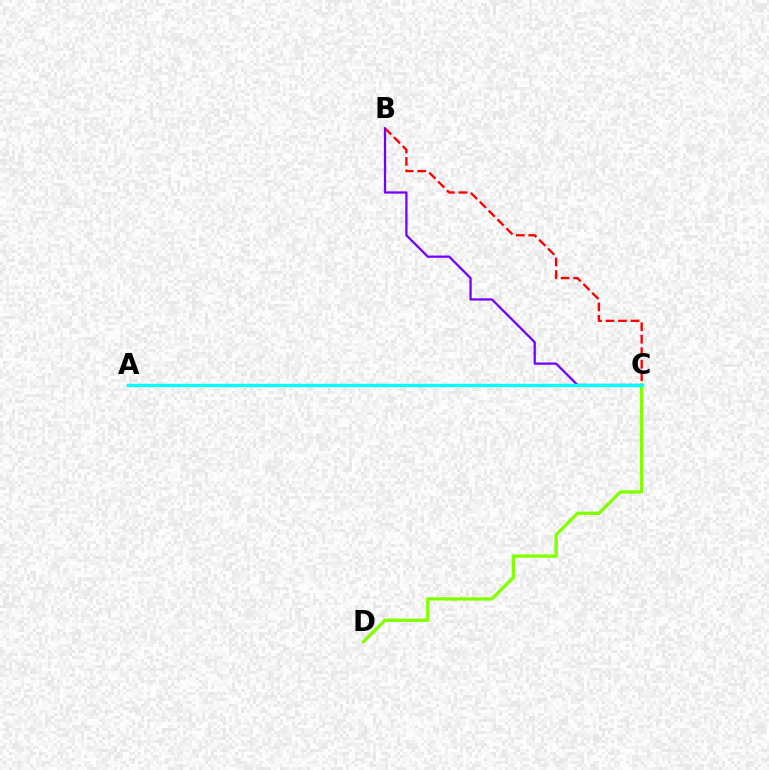{('B', 'C'): [{'color': '#ff0000', 'line_style': 'dashed', 'thickness': 1.7}, {'color': '#7200ff', 'line_style': 'solid', 'thickness': 1.62}], ('C', 'D'): [{'color': '#84ff00', 'line_style': 'solid', 'thickness': 2.39}], ('A', 'C'): [{'color': '#00fff6', 'line_style': 'solid', 'thickness': 2.42}]}